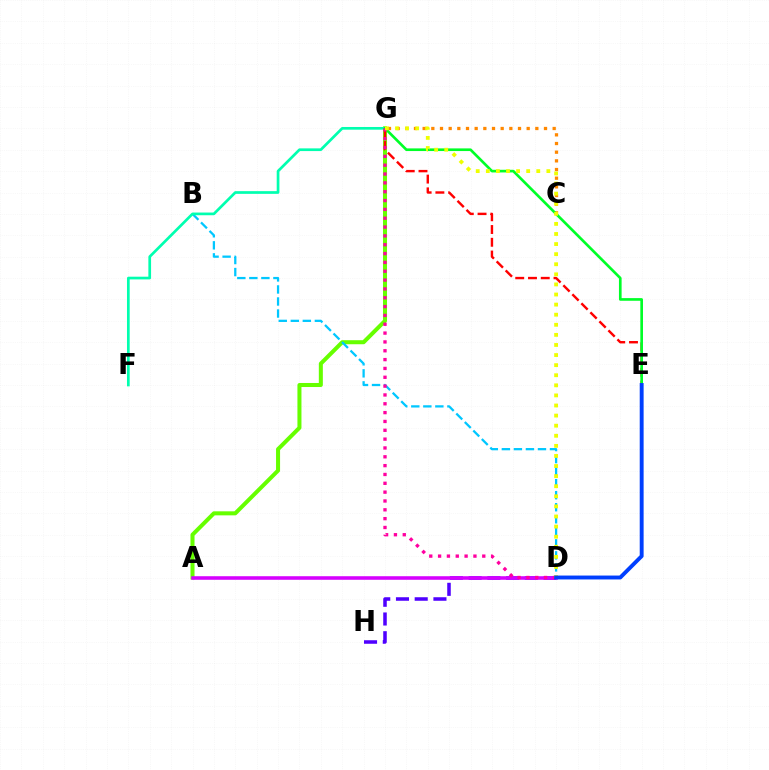{('D', 'H'): [{'color': '#4f00ff', 'line_style': 'dashed', 'thickness': 2.54}], ('A', 'G'): [{'color': '#66ff00', 'line_style': 'solid', 'thickness': 2.9}], ('B', 'D'): [{'color': '#00c7ff', 'line_style': 'dashed', 'thickness': 1.63}], ('C', 'G'): [{'color': '#ff8800', 'line_style': 'dotted', 'thickness': 2.36}], ('E', 'G'): [{'color': '#ff0000', 'line_style': 'dashed', 'thickness': 1.73}, {'color': '#00ff27', 'line_style': 'solid', 'thickness': 1.91}], ('A', 'D'): [{'color': '#d600ff', 'line_style': 'solid', 'thickness': 2.57}], ('F', 'G'): [{'color': '#00ffaf', 'line_style': 'solid', 'thickness': 1.94}], ('D', 'G'): [{'color': '#ff00a0', 'line_style': 'dotted', 'thickness': 2.4}, {'color': '#eeff00', 'line_style': 'dotted', 'thickness': 2.74}], ('D', 'E'): [{'color': '#003fff', 'line_style': 'solid', 'thickness': 2.81}]}